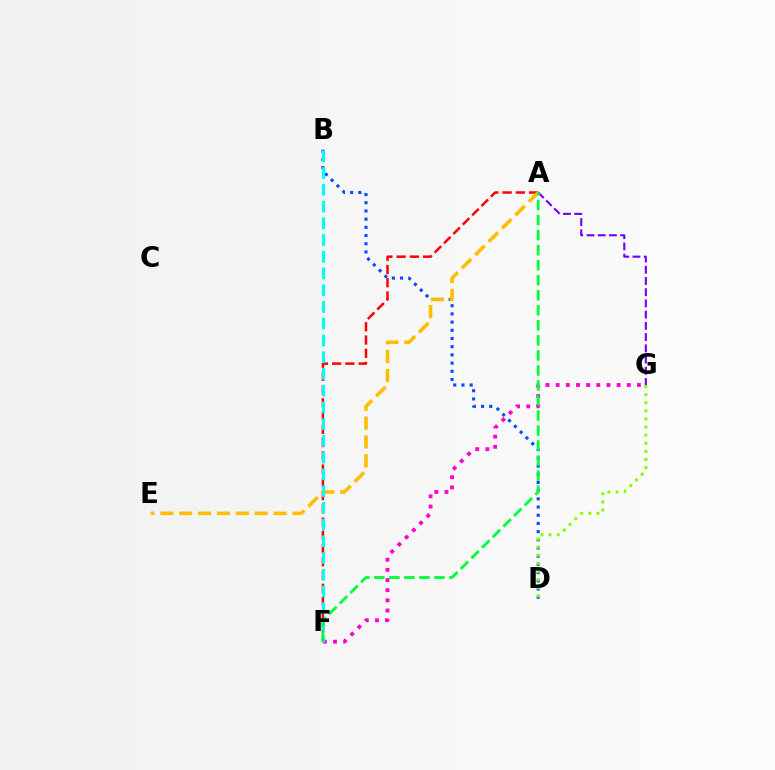{('A', 'G'): [{'color': '#7200ff', 'line_style': 'dashed', 'thickness': 1.53}], ('F', 'G'): [{'color': '#ff00cf', 'line_style': 'dotted', 'thickness': 2.76}], ('B', 'D'): [{'color': '#004bff', 'line_style': 'dotted', 'thickness': 2.23}], ('A', 'F'): [{'color': '#ff0000', 'line_style': 'dashed', 'thickness': 1.8}, {'color': '#00ff39', 'line_style': 'dashed', 'thickness': 2.04}], ('D', 'G'): [{'color': '#84ff00', 'line_style': 'dotted', 'thickness': 2.2}], ('A', 'E'): [{'color': '#ffbd00', 'line_style': 'dashed', 'thickness': 2.56}], ('B', 'F'): [{'color': '#00fff6', 'line_style': 'dashed', 'thickness': 2.27}]}